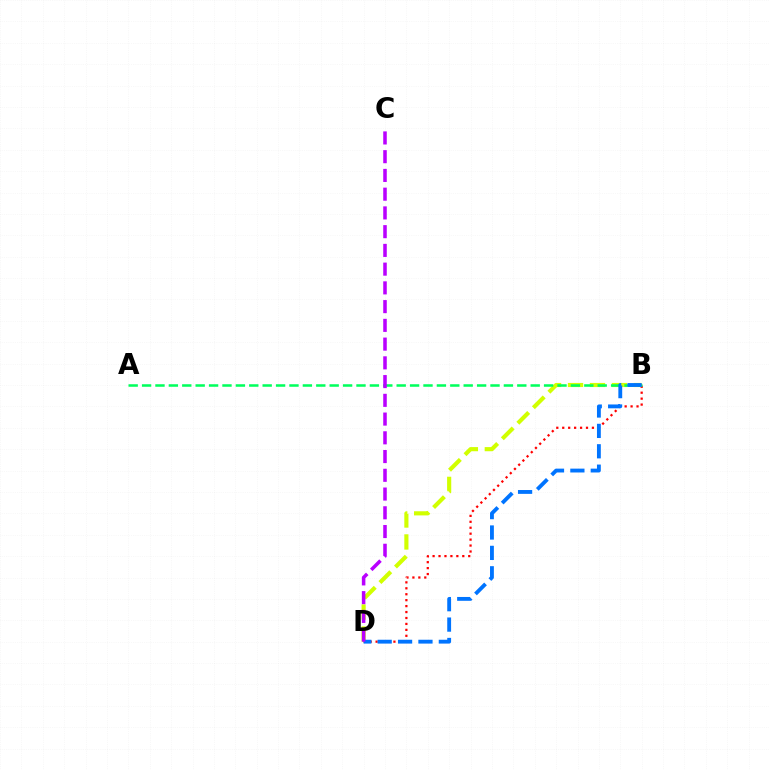{('B', 'D'): [{'color': '#d1ff00', 'line_style': 'dashed', 'thickness': 2.98}, {'color': '#ff0000', 'line_style': 'dotted', 'thickness': 1.61}, {'color': '#0074ff', 'line_style': 'dashed', 'thickness': 2.77}], ('A', 'B'): [{'color': '#00ff5c', 'line_style': 'dashed', 'thickness': 1.82}], ('C', 'D'): [{'color': '#b900ff', 'line_style': 'dashed', 'thickness': 2.55}]}